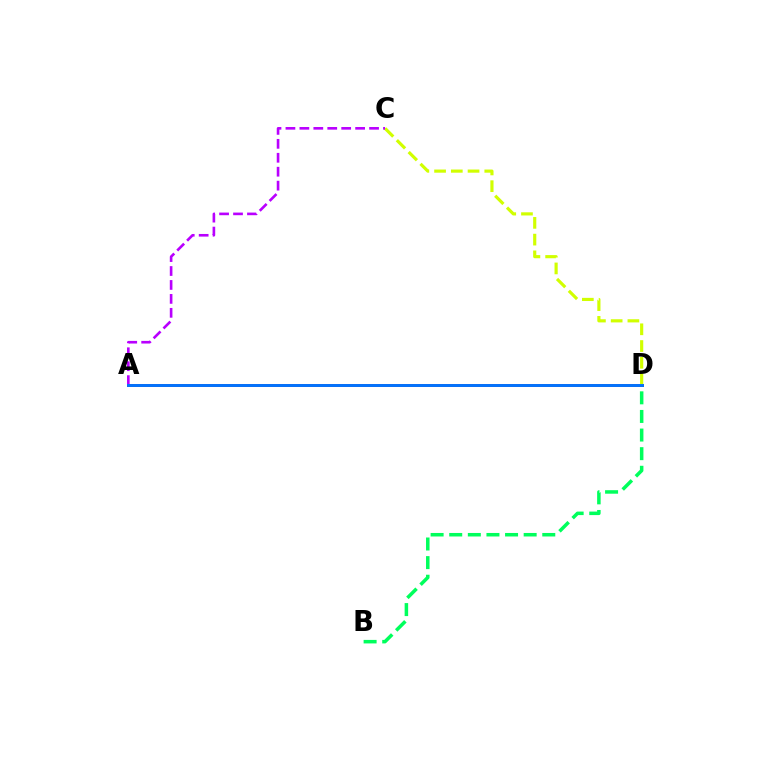{('B', 'D'): [{'color': '#00ff5c', 'line_style': 'dashed', 'thickness': 2.53}], ('A', 'D'): [{'color': '#ff0000', 'line_style': 'solid', 'thickness': 2.14}, {'color': '#0074ff', 'line_style': 'solid', 'thickness': 2.1}], ('C', 'D'): [{'color': '#d1ff00', 'line_style': 'dashed', 'thickness': 2.27}], ('A', 'C'): [{'color': '#b900ff', 'line_style': 'dashed', 'thickness': 1.89}]}